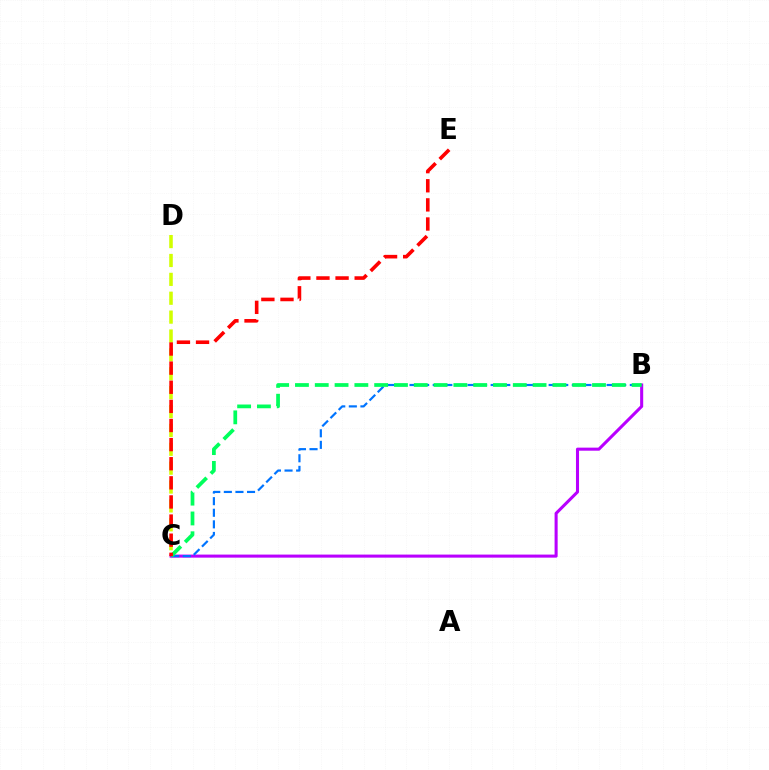{('B', 'C'): [{'color': '#b900ff', 'line_style': 'solid', 'thickness': 2.2}, {'color': '#0074ff', 'line_style': 'dashed', 'thickness': 1.57}, {'color': '#00ff5c', 'line_style': 'dashed', 'thickness': 2.69}], ('C', 'D'): [{'color': '#d1ff00', 'line_style': 'dashed', 'thickness': 2.57}], ('C', 'E'): [{'color': '#ff0000', 'line_style': 'dashed', 'thickness': 2.6}]}